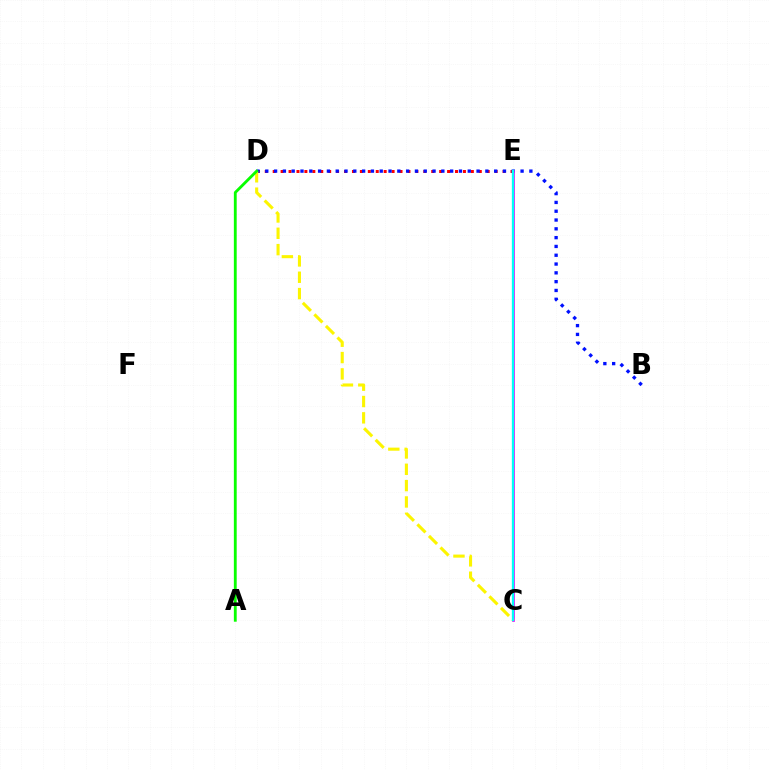{('D', 'E'): [{'color': '#ff0000', 'line_style': 'dotted', 'thickness': 2.15}], ('B', 'D'): [{'color': '#0010ff', 'line_style': 'dotted', 'thickness': 2.39}], ('C', 'E'): [{'color': '#ee00ff', 'line_style': 'solid', 'thickness': 1.94}, {'color': '#00fff6', 'line_style': 'solid', 'thickness': 1.66}], ('C', 'D'): [{'color': '#fcf500', 'line_style': 'dashed', 'thickness': 2.22}], ('A', 'D'): [{'color': '#08ff00', 'line_style': 'solid', 'thickness': 2.04}]}